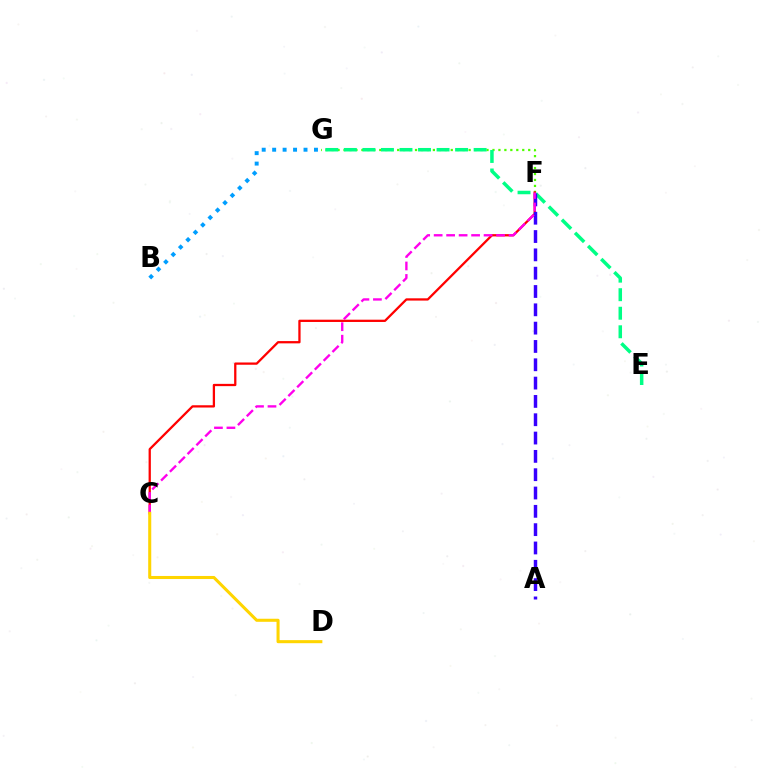{('F', 'G'): [{'color': '#4fff00', 'line_style': 'dotted', 'thickness': 1.62}], ('C', 'F'): [{'color': '#ff0000', 'line_style': 'solid', 'thickness': 1.64}, {'color': '#ff00ed', 'line_style': 'dashed', 'thickness': 1.7}], ('E', 'G'): [{'color': '#00ff86', 'line_style': 'dashed', 'thickness': 2.52}], ('B', 'G'): [{'color': '#009eff', 'line_style': 'dotted', 'thickness': 2.84}], ('A', 'F'): [{'color': '#3700ff', 'line_style': 'dashed', 'thickness': 2.49}], ('C', 'D'): [{'color': '#ffd500', 'line_style': 'solid', 'thickness': 2.2}]}